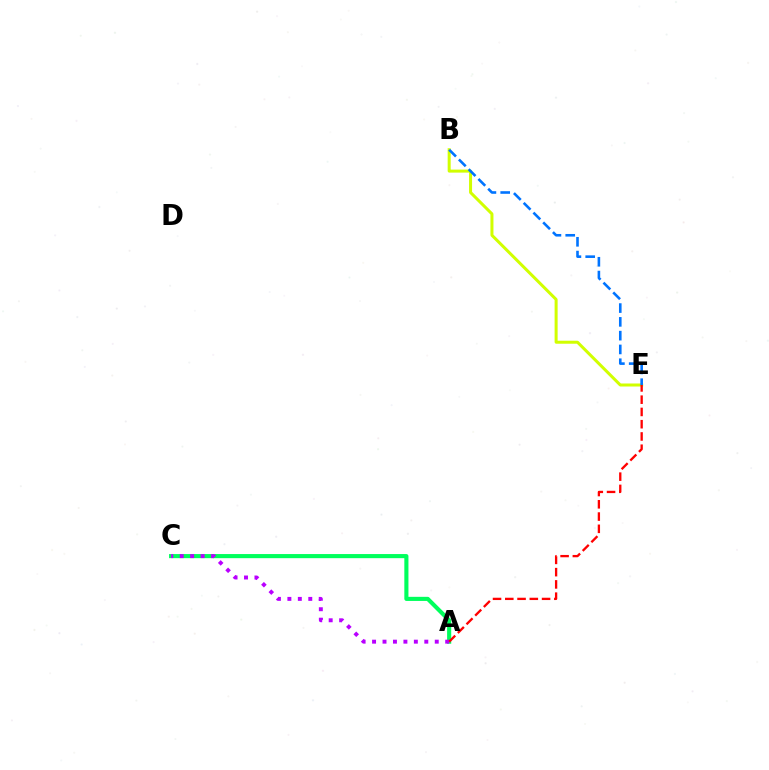{('B', 'E'): [{'color': '#d1ff00', 'line_style': 'solid', 'thickness': 2.17}, {'color': '#0074ff', 'line_style': 'dashed', 'thickness': 1.87}], ('A', 'C'): [{'color': '#00ff5c', 'line_style': 'solid', 'thickness': 2.96}, {'color': '#b900ff', 'line_style': 'dotted', 'thickness': 2.84}], ('A', 'E'): [{'color': '#ff0000', 'line_style': 'dashed', 'thickness': 1.67}]}